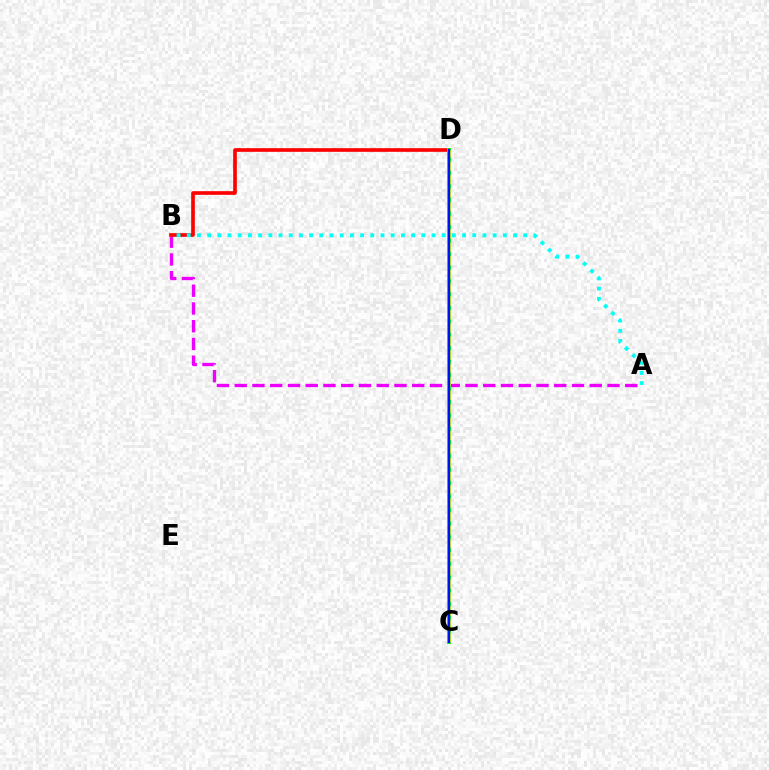{('A', 'B'): [{'color': '#ee00ff', 'line_style': 'dashed', 'thickness': 2.41}, {'color': '#00fff6', 'line_style': 'dotted', 'thickness': 2.77}], ('B', 'D'): [{'color': '#ff0000', 'line_style': 'solid', 'thickness': 2.63}], ('C', 'D'): [{'color': '#08ff00', 'line_style': 'solid', 'thickness': 2.86}, {'color': '#fcf500', 'line_style': 'dashed', 'thickness': 1.83}, {'color': '#0010ff', 'line_style': 'solid', 'thickness': 1.64}]}